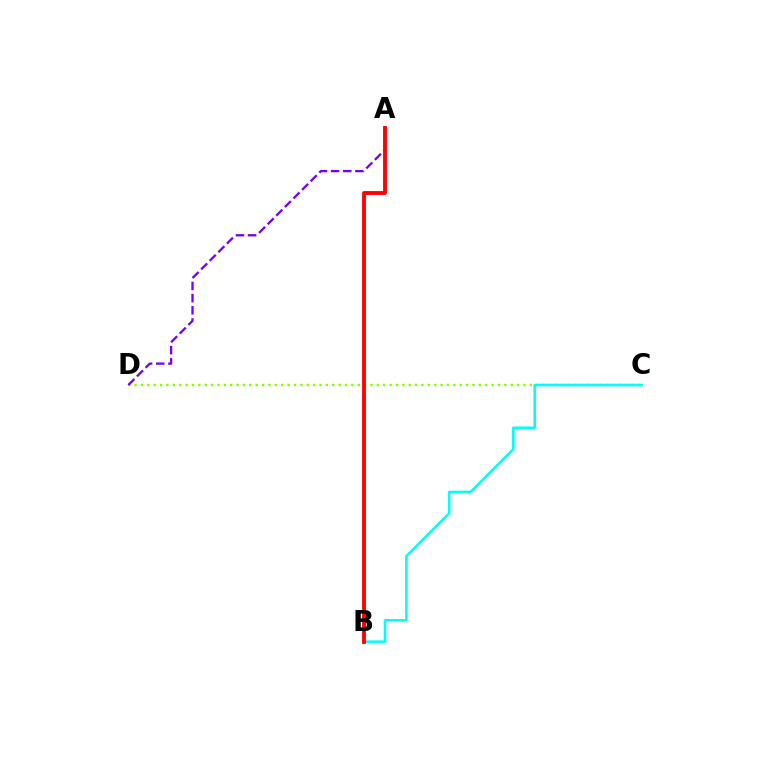{('C', 'D'): [{'color': '#84ff00', 'line_style': 'dotted', 'thickness': 1.73}], ('B', 'C'): [{'color': '#00fff6', 'line_style': 'solid', 'thickness': 1.85}], ('A', 'D'): [{'color': '#7200ff', 'line_style': 'dashed', 'thickness': 1.65}], ('A', 'B'): [{'color': '#ff0000', 'line_style': 'solid', 'thickness': 2.76}]}